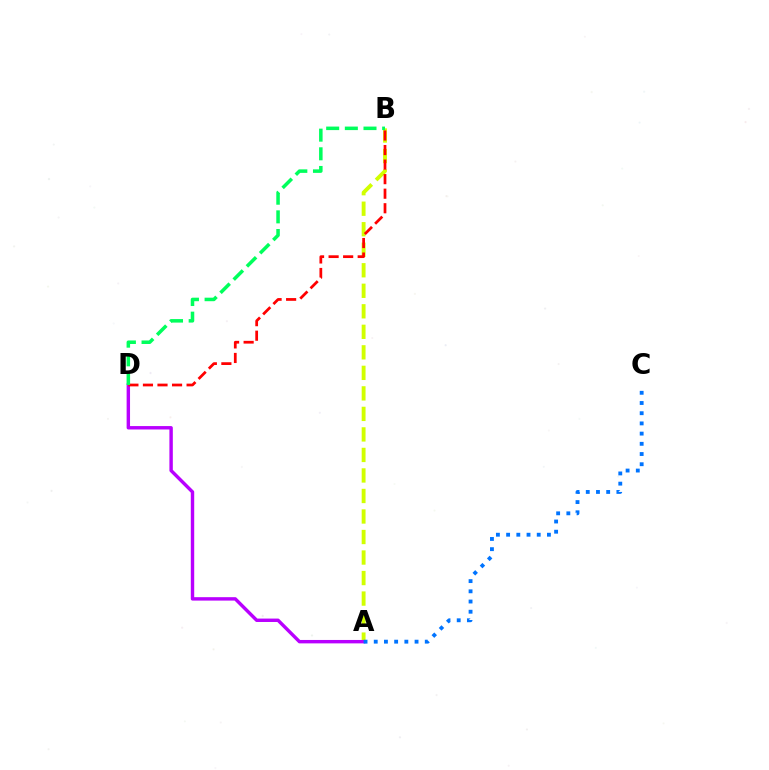{('A', 'B'): [{'color': '#d1ff00', 'line_style': 'dashed', 'thickness': 2.79}], ('A', 'D'): [{'color': '#b900ff', 'line_style': 'solid', 'thickness': 2.46}], ('B', 'D'): [{'color': '#ff0000', 'line_style': 'dashed', 'thickness': 1.98}, {'color': '#00ff5c', 'line_style': 'dashed', 'thickness': 2.53}], ('A', 'C'): [{'color': '#0074ff', 'line_style': 'dotted', 'thickness': 2.77}]}